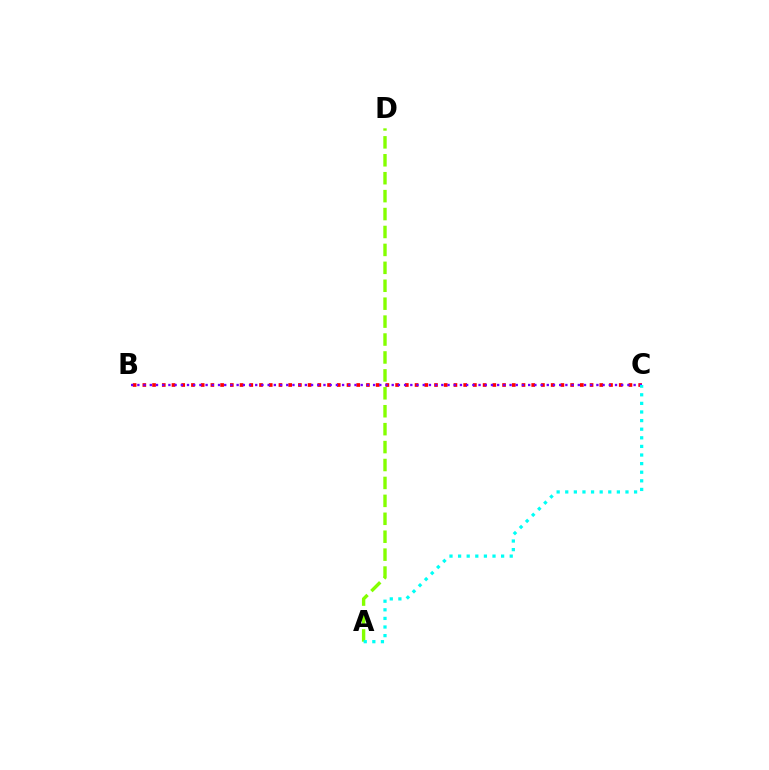{('B', 'C'): [{'color': '#ff0000', 'line_style': 'dotted', 'thickness': 2.64}, {'color': '#7200ff', 'line_style': 'dotted', 'thickness': 1.69}], ('A', 'D'): [{'color': '#84ff00', 'line_style': 'dashed', 'thickness': 2.44}], ('A', 'C'): [{'color': '#00fff6', 'line_style': 'dotted', 'thickness': 2.34}]}